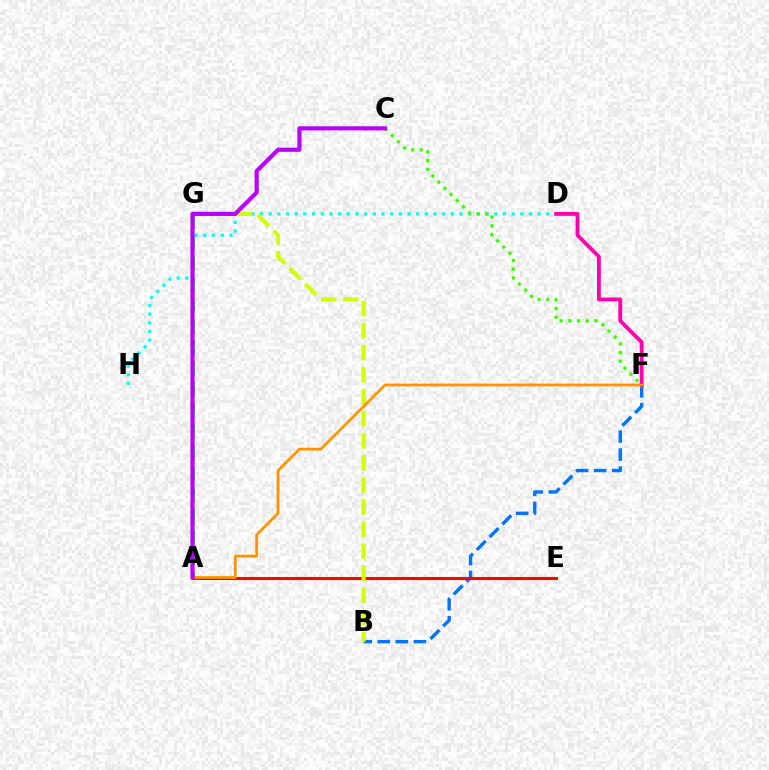{('D', 'H'): [{'color': '#00fff6', 'line_style': 'dotted', 'thickness': 2.36}], ('B', 'F'): [{'color': '#0074ff', 'line_style': 'dashed', 'thickness': 2.45}], ('D', 'F'): [{'color': '#ff00ac', 'line_style': 'solid', 'thickness': 2.76}], ('A', 'E'): [{'color': '#2500ff', 'line_style': 'solid', 'thickness': 2.0}, {'color': '#ff0000', 'line_style': 'solid', 'thickness': 2.21}], ('B', 'G'): [{'color': '#d1ff00', 'line_style': 'dashed', 'thickness': 3.0}], ('A', 'G'): [{'color': '#00ff5c', 'line_style': 'dashed', 'thickness': 2.86}], ('C', 'F'): [{'color': '#3dff00', 'line_style': 'dotted', 'thickness': 2.36}], ('A', 'F'): [{'color': '#ff9400', 'line_style': 'solid', 'thickness': 1.99}], ('A', 'C'): [{'color': '#b900ff', 'line_style': 'solid', 'thickness': 2.99}]}